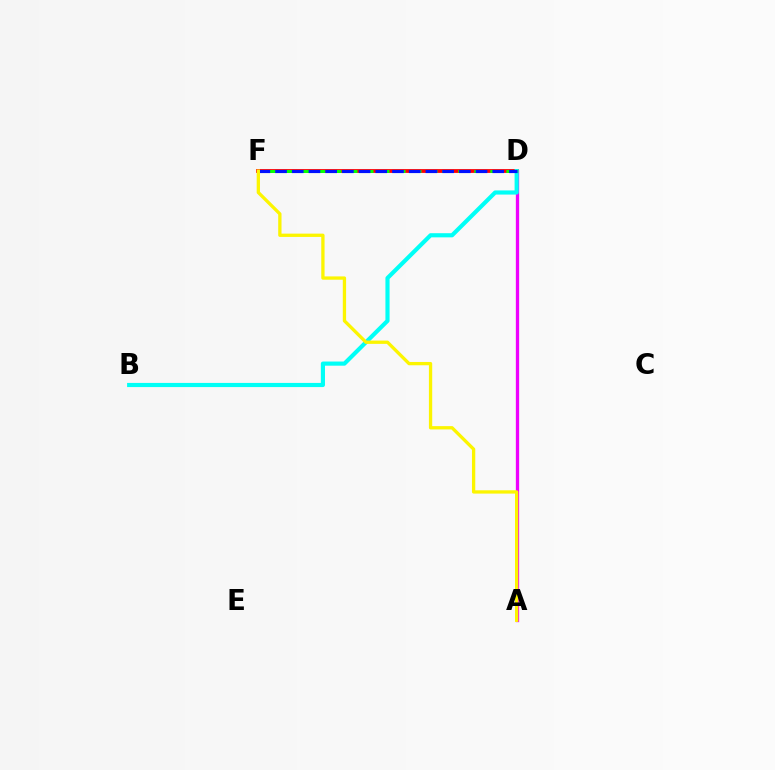{('A', 'D'): [{'color': '#ee00ff', 'line_style': 'solid', 'thickness': 2.38}], ('D', 'F'): [{'color': '#ff0000', 'line_style': 'solid', 'thickness': 2.73}, {'color': '#08ff00', 'line_style': 'dashed', 'thickness': 2.17}, {'color': '#0010ff', 'line_style': 'dashed', 'thickness': 2.27}], ('B', 'D'): [{'color': '#00fff6', 'line_style': 'solid', 'thickness': 2.99}], ('A', 'F'): [{'color': '#fcf500', 'line_style': 'solid', 'thickness': 2.38}]}